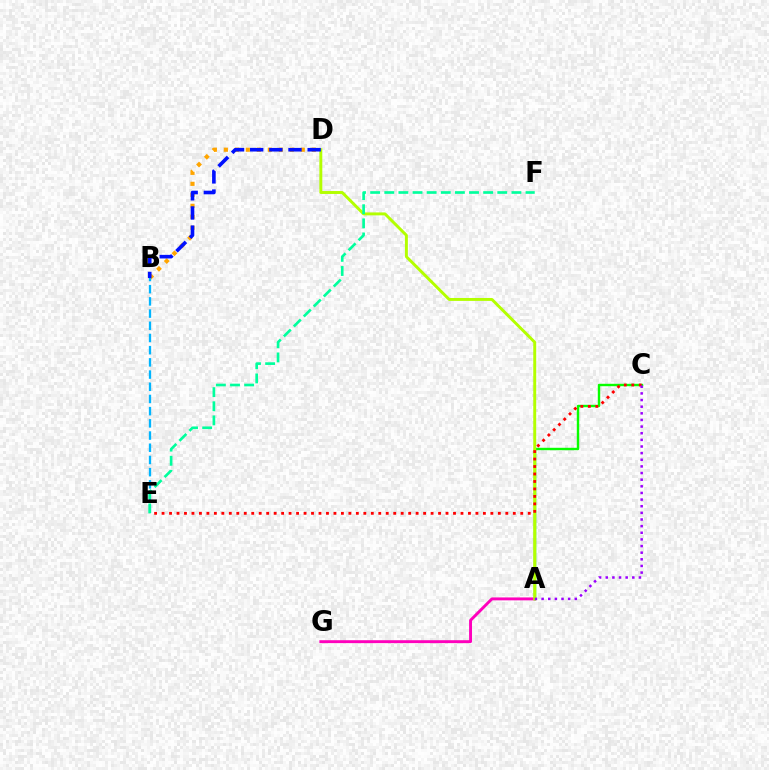{('A', 'G'): [{'color': '#ff00bd', 'line_style': 'solid', 'thickness': 2.1}], ('B', 'D'): [{'color': '#ffa500', 'line_style': 'dotted', 'thickness': 2.99}, {'color': '#0010ff', 'line_style': 'dashed', 'thickness': 2.6}], ('A', 'C'): [{'color': '#08ff00', 'line_style': 'solid', 'thickness': 1.74}, {'color': '#9b00ff', 'line_style': 'dotted', 'thickness': 1.8}], ('B', 'E'): [{'color': '#00b5ff', 'line_style': 'dashed', 'thickness': 1.66}], ('A', 'D'): [{'color': '#b3ff00', 'line_style': 'solid', 'thickness': 2.11}], ('C', 'E'): [{'color': '#ff0000', 'line_style': 'dotted', 'thickness': 2.03}], ('E', 'F'): [{'color': '#00ff9d', 'line_style': 'dashed', 'thickness': 1.92}]}